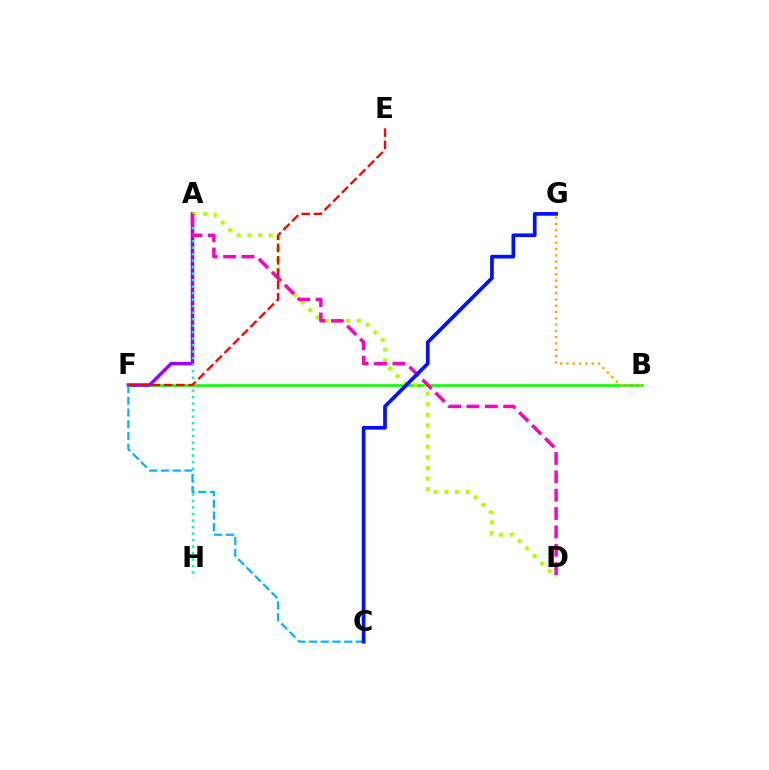{('B', 'F'): [{'color': '#08ff00', 'line_style': 'solid', 'thickness': 1.87}], ('A', 'F'): [{'color': '#9b00ff', 'line_style': 'solid', 'thickness': 2.51}], ('B', 'G'): [{'color': '#ffa500', 'line_style': 'dotted', 'thickness': 1.71}], ('A', 'H'): [{'color': '#00ff9d', 'line_style': 'dotted', 'thickness': 1.76}], ('C', 'F'): [{'color': '#00b5ff', 'line_style': 'dashed', 'thickness': 1.59}], ('A', 'D'): [{'color': '#b3ff00', 'line_style': 'dotted', 'thickness': 2.88}, {'color': '#ff00bd', 'line_style': 'dashed', 'thickness': 2.49}], ('E', 'F'): [{'color': '#ff0000', 'line_style': 'dashed', 'thickness': 1.67}], ('C', 'G'): [{'color': '#0010ff', 'line_style': 'solid', 'thickness': 2.66}]}